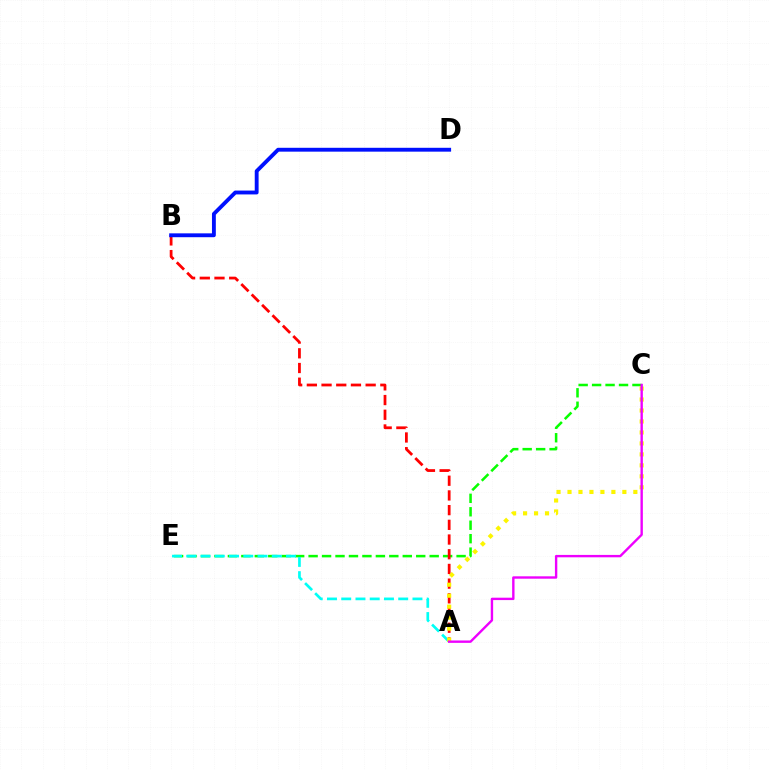{('C', 'E'): [{'color': '#08ff00', 'line_style': 'dashed', 'thickness': 1.83}], ('A', 'B'): [{'color': '#ff0000', 'line_style': 'dashed', 'thickness': 2.0}], ('A', 'E'): [{'color': '#00fff6', 'line_style': 'dashed', 'thickness': 1.94}], ('A', 'C'): [{'color': '#fcf500', 'line_style': 'dotted', 'thickness': 2.98}, {'color': '#ee00ff', 'line_style': 'solid', 'thickness': 1.72}], ('B', 'D'): [{'color': '#0010ff', 'line_style': 'solid', 'thickness': 2.78}]}